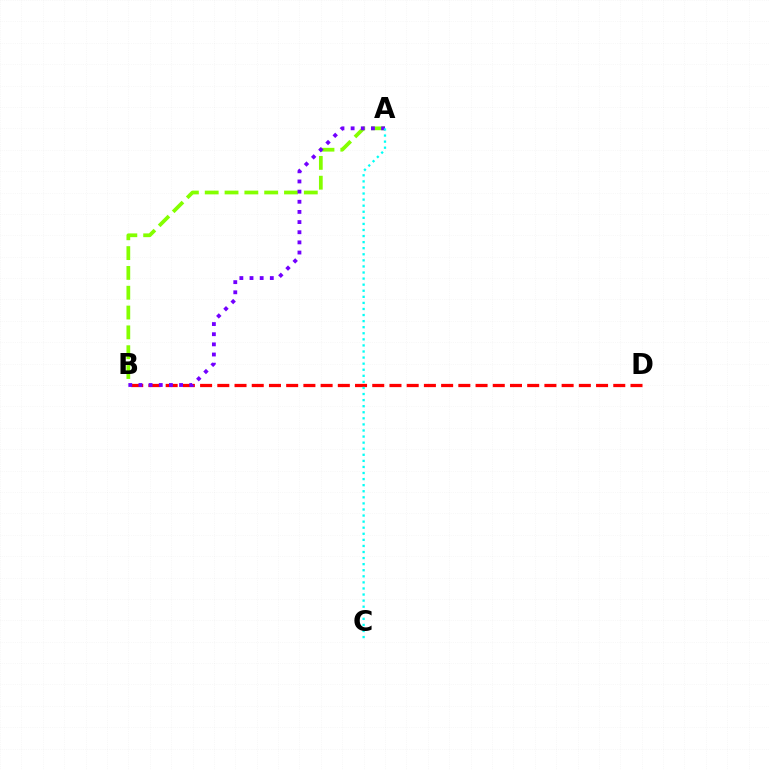{('A', 'B'): [{'color': '#84ff00', 'line_style': 'dashed', 'thickness': 2.69}, {'color': '#7200ff', 'line_style': 'dotted', 'thickness': 2.76}], ('B', 'D'): [{'color': '#ff0000', 'line_style': 'dashed', 'thickness': 2.34}], ('A', 'C'): [{'color': '#00fff6', 'line_style': 'dotted', 'thickness': 1.65}]}